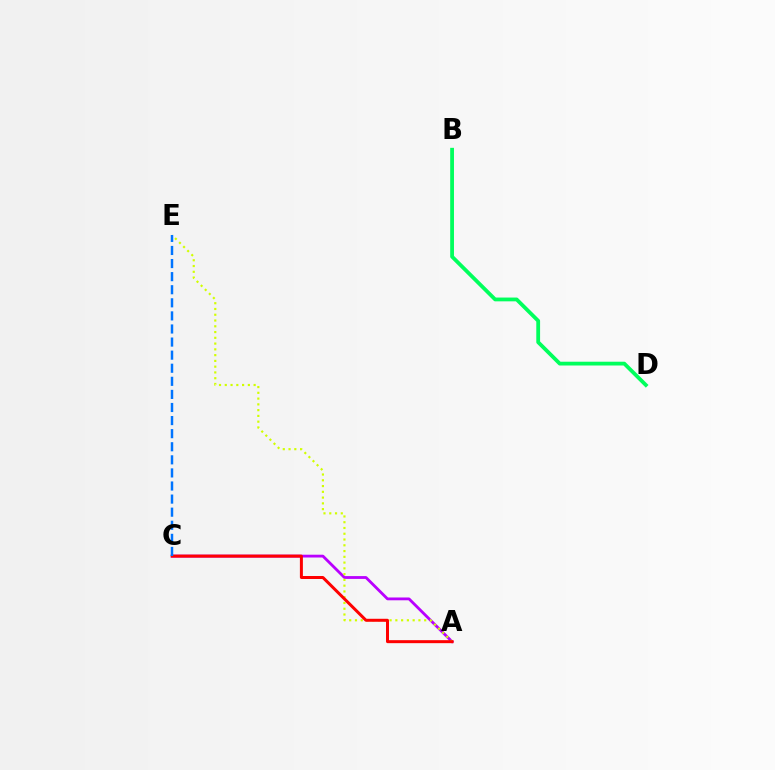{('A', 'C'): [{'color': '#b900ff', 'line_style': 'solid', 'thickness': 2.02}, {'color': '#ff0000', 'line_style': 'solid', 'thickness': 2.16}], ('A', 'E'): [{'color': '#d1ff00', 'line_style': 'dotted', 'thickness': 1.57}], ('B', 'D'): [{'color': '#00ff5c', 'line_style': 'solid', 'thickness': 2.73}], ('C', 'E'): [{'color': '#0074ff', 'line_style': 'dashed', 'thickness': 1.78}]}